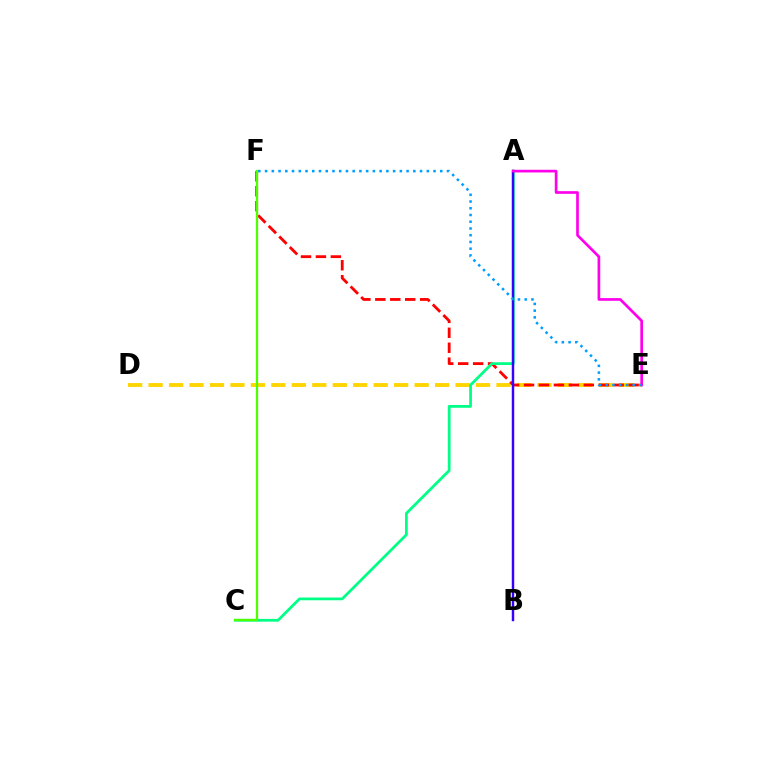{('D', 'E'): [{'color': '#ffd500', 'line_style': 'dashed', 'thickness': 2.78}], ('E', 'F'): [{'color': '#ff0000', 'line_style': 'dashed', 'thickness': 2.03}, {'color': '#009eff', 'line_style': 'dotted', 'thickness': 1.83}], ('A', 'C'): [{'color': '#00ff86', 'line_style': 'solid', 'thickness': 1.98}], ('A', 'B'): [{'color': '#3700ff', 'line_style': 'solid', 'thickness': 1.76}], ('C', 'F'): [{'color': '#4fff00', 'line_style': 'solid', 'thickness': 1.65}], ('A', 'E'): [{'color': '#ff00ed', 'line_style': 'solid', 'thickness': 1.93}]}